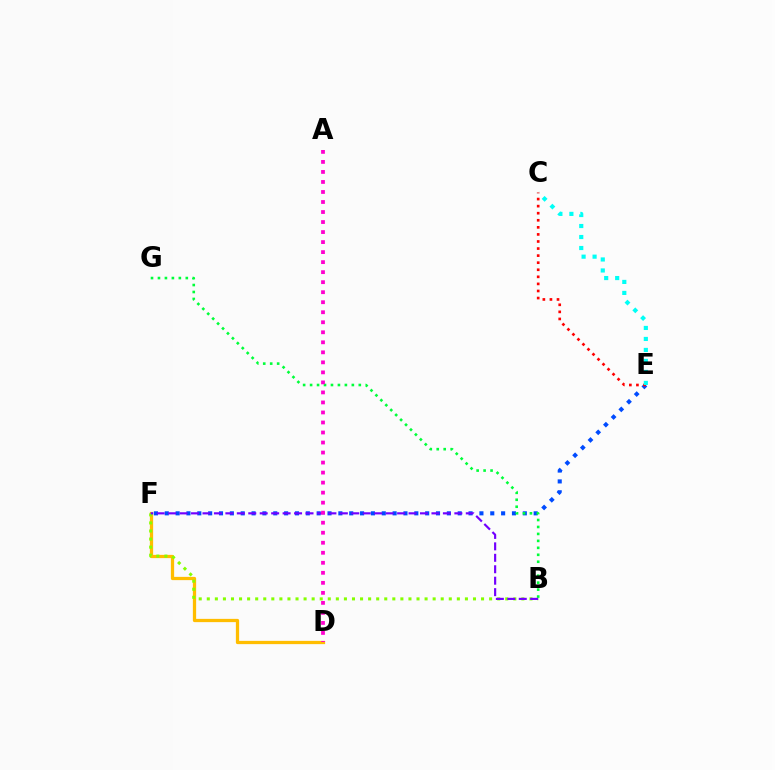{('D', 'F'): [{'color': '#ffbd00', 'line_style': 'solid', 'thickness': 2.34}], ('E', 'F'): [{'color': '#004bff', 'line_style': 'dotted', 'thickness': 2.95}], ('C', 'E'): [{'color': '#ff0000', 'line_style': 'dotted', 'thickness': 1.92}, {'color': '#00fff6', 'line_style': 'dotted', 'thickness': 2.99}], ('B', 'F'): [{'color': '#84ff00', 'line_style': 'dotted', 'thickness': 2.19}, {'color': '#7200ff', 'line_style': 'dashed', 'thickness': 1.56}], ('B', 'G'): [{'color': '#00ff39', 'line_style': 'dotted', 'thickness': 1.89}], ('A', 'D'): [{'color': '#ff00cf', 'line_style': 'dotted', 'thickness': 2.72}]}